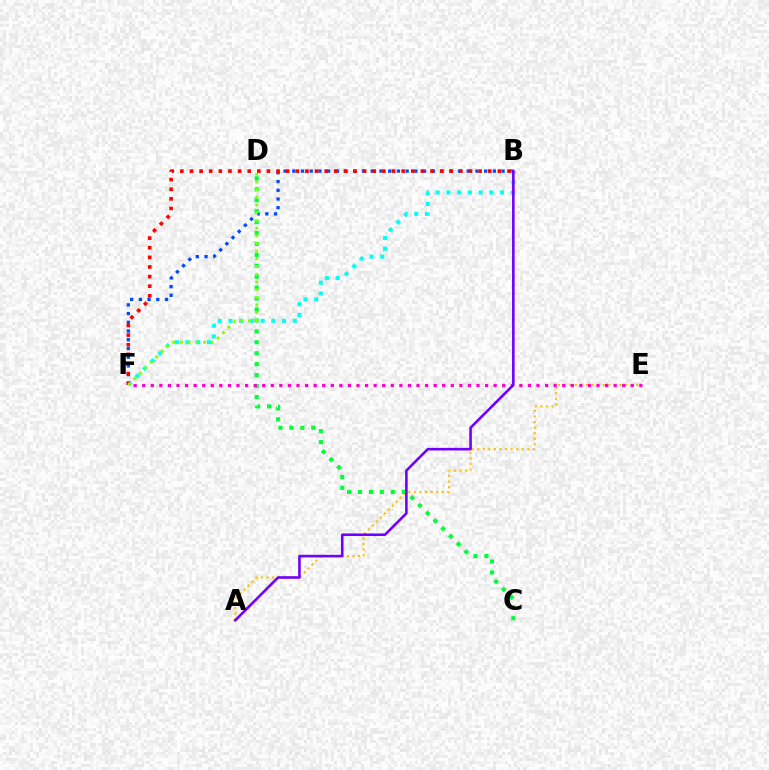{('B', 'F'): [{'color': '#004bff', 'line_style': 'dotted', 'thickness': 2.37}, {'color': '#00fff6', 'line_style': 'dotted', 'thickness': 2.91}, {'color': '#ff0000', 'line_style': 'dotted', 'thickness': 2.61}], ('A', 'E'): [{'color': '#ffbd00', 'line_style': 'dotted', 'thickness': 1.52}], ('C', 'D'): [{'color': '#00ff39', 'line_style': 'dotted', 'thickness': 2.97}], ('E', 'F'): [{'color': '#ff00cf', 'line_style': 'dotted', 'thickness': 2.33}], ('D', 'F'): [{'color': '#84ff00', 'line_style': 'dotted', 'thickness': 2.09}], ('A', 'B'): [{'color': '#7200ff', 'line_style': 'solid', 'thickness': 1.87}]}